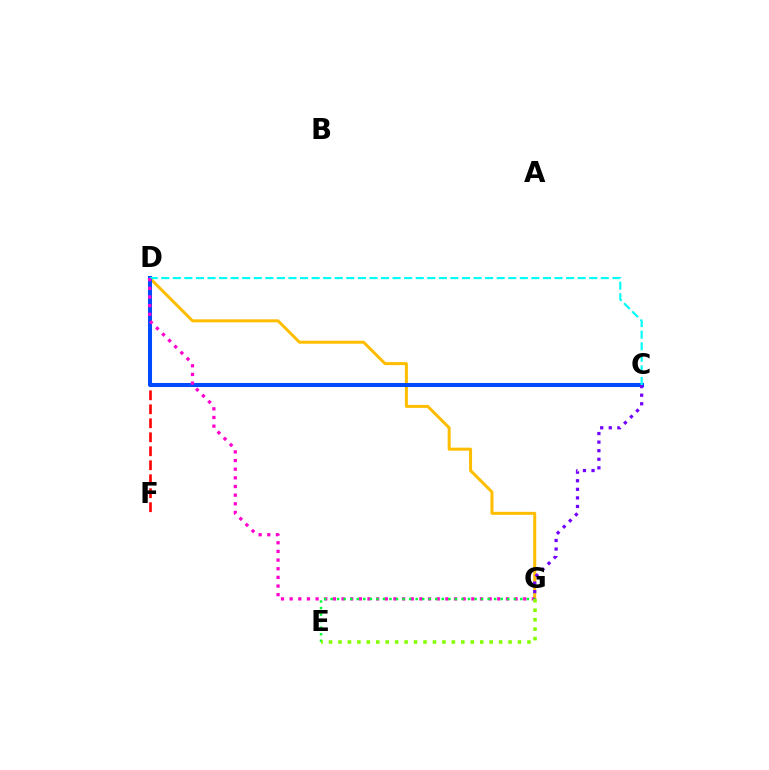{('D', 'G'): [{'color': '#ffbd00', 'line_style': 'solid', 'thickness': 2.16}, {'color': '#ff00cf', 'line_style': 'dotted', 'thickness': 2.35}], ('D', 'F'): [{'color': '#ff0000', 'line_style': 'dashed', 'thickness': 1.9}], ('C', 'D'): [{'color': '#004bff', 'line_style': 'solid', 'thickness': 2.91}, {'color': '#00fff6', 'line_style': 'dashed', 'thickness': 1.57}], ('E', 'G'): [{'color': '#00ff39', 'line_style': 'dotted', 'thickness': 1.78}, {'color': '#84ff00', 'line_style': 'dotted', 'thickness': 2.57}], ('C', 'G'): [{'color': '#7200ff', 'line_style': 'dotted', 'thickness': 2.33}]}